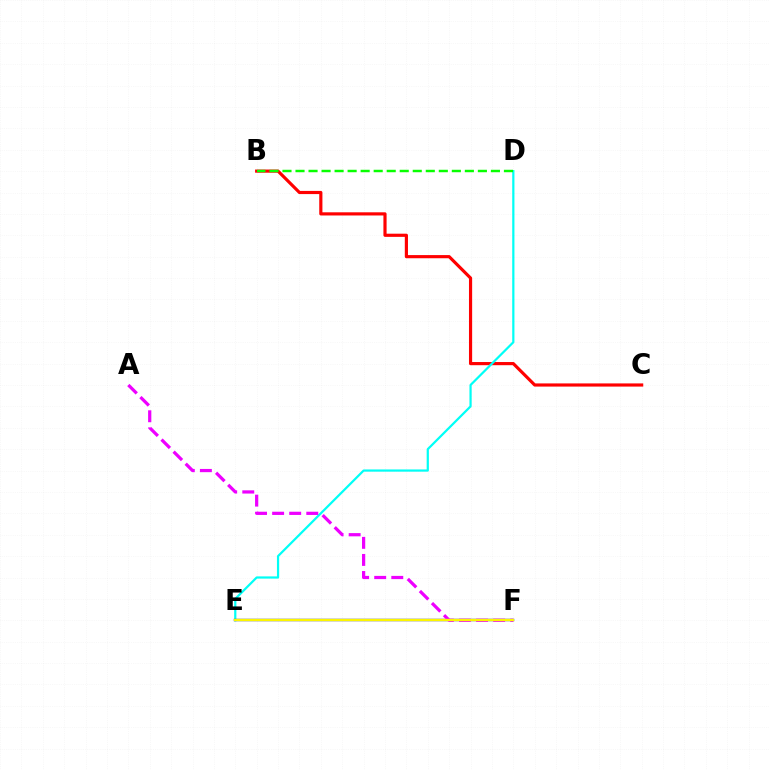{('B', 'C'): [{'color': '#ff0000', 'line_style': 'solid', 'thickness': 2.28}], ('D', 'E'): [{'color': '#00fff6', 'line_style': 'solid', 'thickness': 1.6}], ('B', 'D'): [{'color': '#08ff00', 'line_style': 'dashed', 'thickness': 1.77}], ('E', 'F'): [{'color': '#0010ff', 'line_style': 'solid', 'thickness': 1.71}, {'color': '#fcf500', 'line_style': 'solid', 'thickness': 1.74}], ('A', 'F'): [{'color': '#ee00ff', 'line_style': 'dashed', 'thickness': 2.32}]}